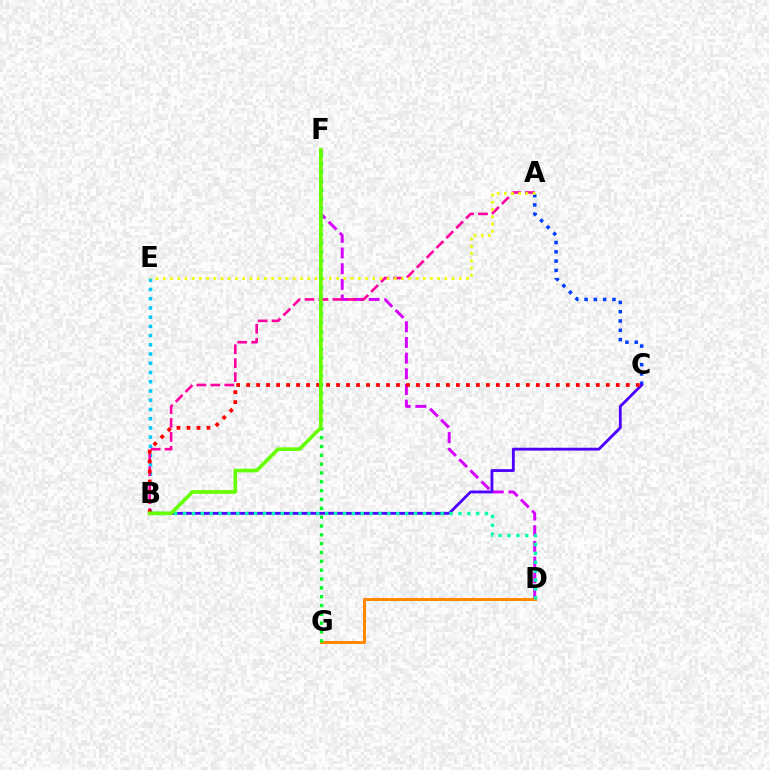{('B', 'E'): [{'color': '#00c7ff', 'line_style': 'dotted', 'thickness': 2.51}], ('D', 'F'): [{'color': '#d600ff', 'line_style': 'dashed', 'thickness': 2.13}], ('A', 'B'): [{'color': '#ff00a0', 'line_style': 'dashed', 'thickness': 1.89}], ('A', 'C'): [{'color': '#003fff', 'line_style': 'dotted', 'thickness': 2.52}], ('D', 'G'): [{'color': '#ff8800', 'line_style': 'solid', 'thickness': 2.17}], ('B', 'C'): [{'color': '#4f00ff', 'line_style': 'solid', 'thickness': 2.05}, {'color': '#ff0000', 'line_style': 'dotted', 'thickness': 2.71}], ('A', 'E'): [{'color': '#eeff00', 'line_style': 'dotted', 'thickness': 1.96}], ('B', 'D'): [{'color': '#00ffaf', 'line_style': 'dotted', 'thickness': 2.41}], ('F', 'G'): [{'color': '#00ff27', 'line_style': 'dotted', 'thickness': 2.4}], ('B', 'F'): [{'color': '#66ff00', 'line_style': 'solid', 'thickness': 2.61}]}